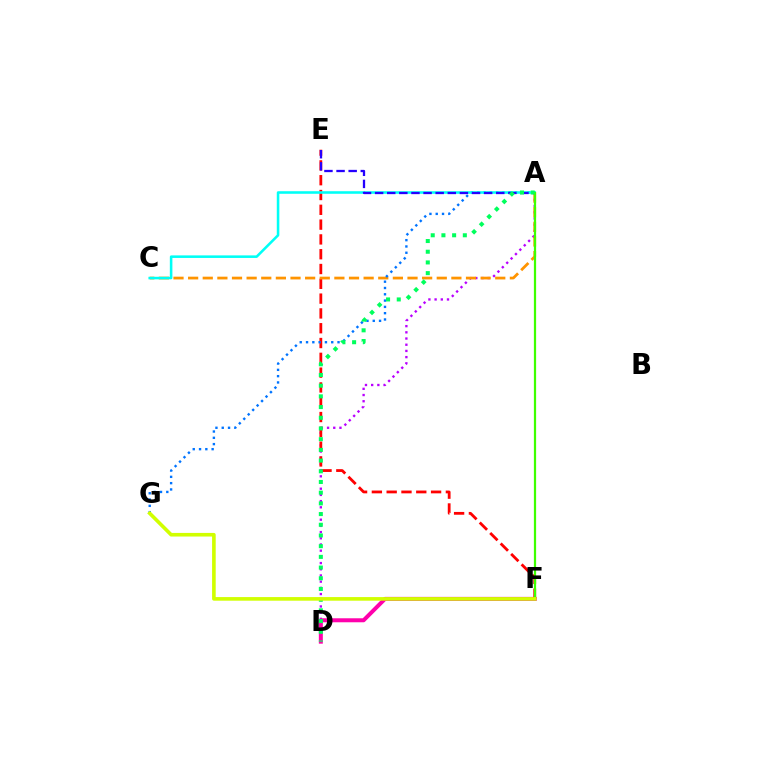{('A', 'D'): [{'color': '#b900ff', 'line_style': 'dotted', 'thickness': 1.68}, {'color': '#00ff5c', 'line_style': 'dotted', 'thickness': 2.91}], ('D', 'F'): [{'color': '#ff00ac', 'line_style': 'solid', 'thickness': 2.88}], ('E', 'F'): [{'color': '#ff0000', 'line_style': 'dashed', 'thickness': 2.01}], ('A', 'C'): [{'color': '#ff9400', 'line_style': 'dashed', 'thickness': 1.99}, {'color': '#00fff6', 'line_style': 'solid', 'thickness': 1.84}], ('A', 'G'): [{'color': '#0074ff', 'line_style': 'dotted', 'thickness': 1.71}], ('A', 'E'): [{'color': '#2500ff', 'line_style': 'dashed', 'thickness': 1.65}], ('A', 'F'): [{'color': '#3dff00', 'line_style': 'solid', 'thickness': 1.61}], ('F', 'G'): [{'color': '#d1ff00', 'line_style': 'solid', 'thickness': 2.6}]}